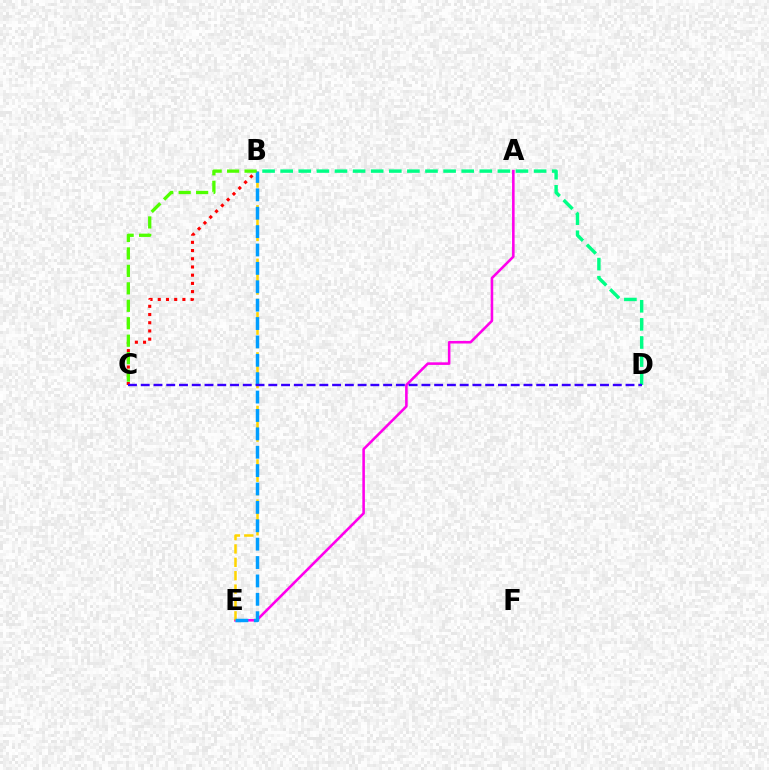{('B', 'C'): [{'color': '#ff0000', 'line_style': 'dotted', 'thickness': 2.23}, {'color': '#4fff00', 'line_style': 'dashed', 'thickness': 2.37}], ('A', 'E'): [{'color': '#ff00ed', 'line_style': 'solid', 'thickness': 1.86}], ('B', 'E'): [{'color': '#ffd500', 'line_style': 'dashed', 'thickness': 1.82}, {'color': '#009eff', 'line_style': 'dashed', 'thickness': 2.5}], ('B', 'D'): [{'color': '#00ff86', 'line_style': 'dashed', 'thickness': 2.46}], ('C', 'D'): [{'color': '#3700ff', 'line_style': 'dashed', 'thickness': 1.73}]}